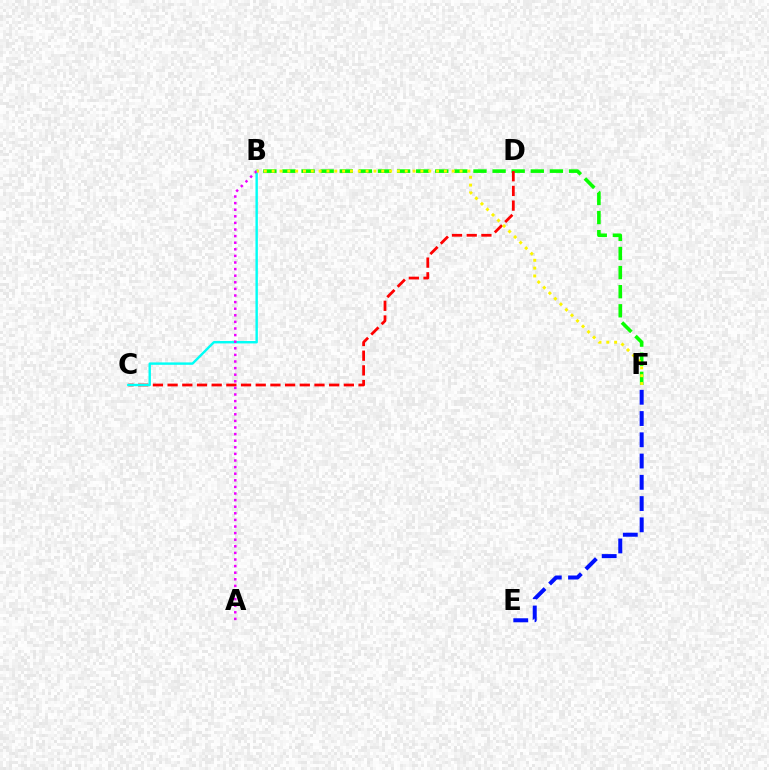{('B', 'F'): [{'color': '#08ff00', 'line_style': 'dashed', 'thickness': 2.59}, {'color': '#fcf500', 'line_style': 'dotted', 'thickness': 2.13}], ('C', 'D'): [{'color': '#ff0000', 'line_style': 'dashed', 'thickness': 2.0}], ('E', 'F'): [{'color': '#0010ff', 'line_style': 'dashed', 'thickness': 2.89}], ('B', 'C'): [{'color': '#00fff6', 'line_style': 'solid', 'thickness': 1.74}], ('A', 'B'): [{'color': '#ee00ff', 'line_style': 'dotted', 'thickness': 1.79}]}